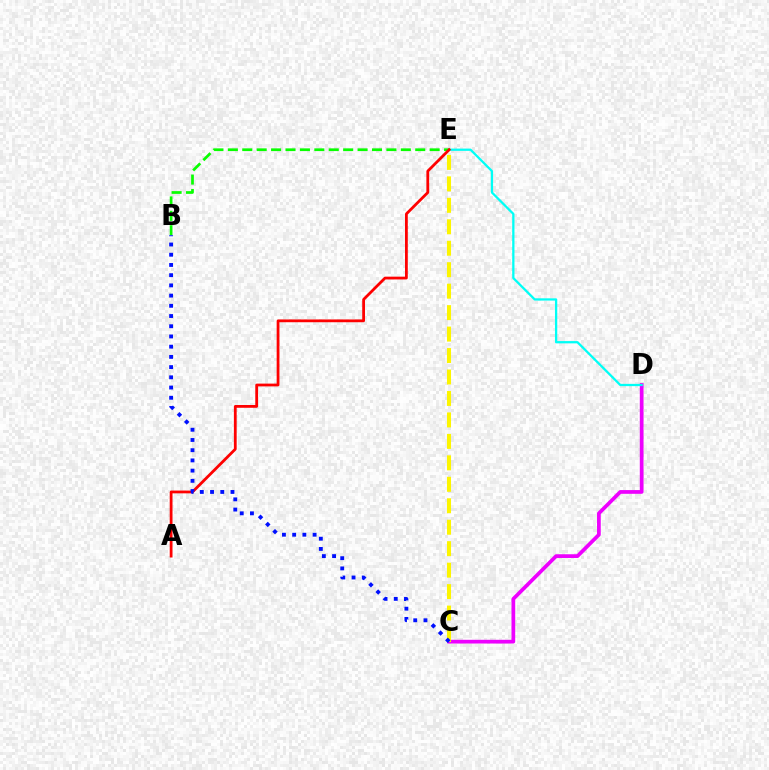{('C', 'D'): [{'color': '#ee00ff', 'line_style': 'solid', 'thickness': 2.69}], ('D', 'E'): [{'color': '#00fff6', 'line_style': 'solid', 'thickness': 1.64}], ('B', 'E'): [{'color': '#08ff00', 'line_style': 'dashed', 'thickness': 1.96}], ('C', 'E'): [{'color': '#fcf500', 'line_style': 'dashed', 'thickness': 2.92}], ('A', 'E'): [{'color': '#ff0000', 'line_style': 'solid', 'thickness': 2.0}], ('B', 'C'): [{'color': '#0010ff', 'line_style': 'dotted', 'thickness': 2.78}]}